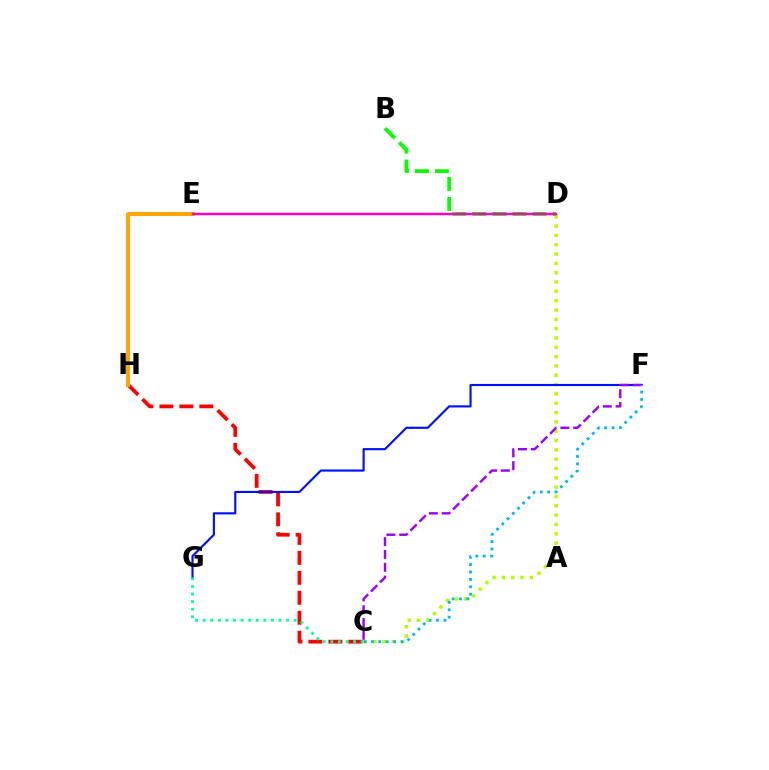{('C', 'D'): [{'color': '#b3ff00', 'line_style': 'dotted', 'thickness': 2.53}], ('C', 'H'): [{'color': '#ff0000', 'line_style': 'dashed', 'thickness': 2.71}], ('F', 'G'): [{'color': '#0010ff', 'line_style': 'solid', 'thickness': 1.54}], ('C', 'F'): [{'color': '#9b00ff', 'line_style': 'dashed', 'thickness': 1.74}, {'color': '#00b5ff', 'line_style': 'dotted', 'thickness': 2.01}], ('C', 'G'): [{'color': '#00ff9d', 'line_style': 'dotted', 'thickness': 2.06}], ('E', 'H'): [{'color': '#ffa500', 'line_style': 'solid', 'thickness': 2.85}], ('B', 'D'): [{'color': '#08ff00', 'line_style': 'dashed', 'thickness': 2.72}], ('D', 'E'): [{'color': '#ff00bd', 'line_style': 'solid', 'thickness': 1.78}]}